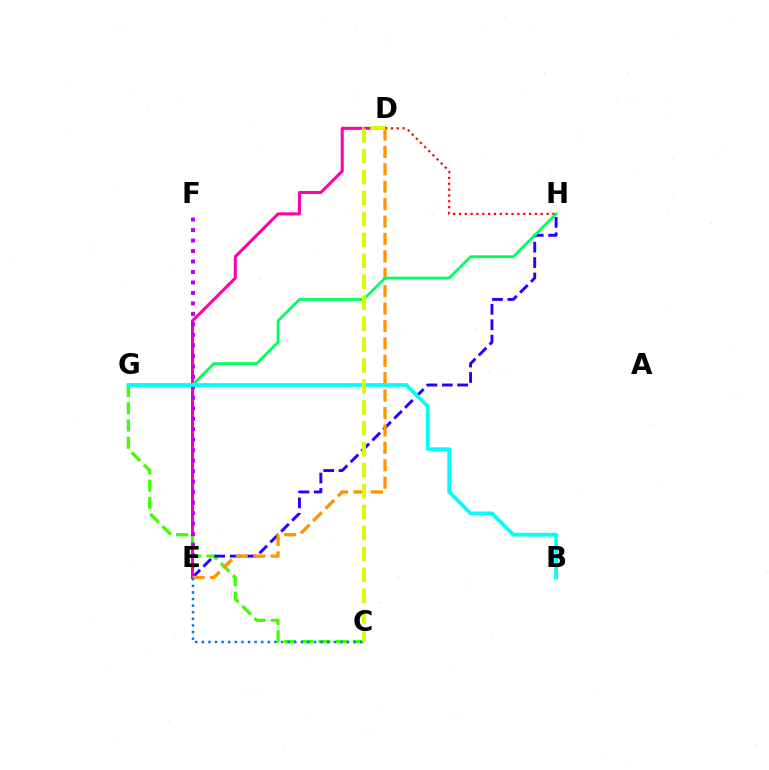{('D', 'E'): [{'color': '#ff00ac', 'line_style': 'solid', 'thickness': 2.17}, {'color': '#ff9400', 'line_style': 'dashed', 'thickness': 2.36}], ('C', 'G'): [{'color': '#3dff00', 'line_style': 'dashed', 'thickness': 2.34}], ('E', 'H'): [{'color': '#2500ff', 'line_style': 'dashed', 'thickness': 2.09}], ('D', 'H'): [{'color': '#ff0000', 'line_style': 'dotted', 'thickness': 1.59}], ('E', 'F'): [{'color': '#b900ff', 'line_style': 'dotted', 'thickness': 2.85}], ('G', 'H'): [{'color': '#00ff5c', 'line_style': 'solid', 'thickness': 2.01}], ('C', 'E'): [{'color': '#0074ff', 'line_style': 'dotted', 'thickness': 1.79}], ('B', 'G'): [{'color': '#00fff6', 'line_style': 'solid', 'thickness': 2.7}], ('C', 'D'): [{'color': '#d1ff00', 'line_style': 'dashed', 'thickness': 2.84}]}